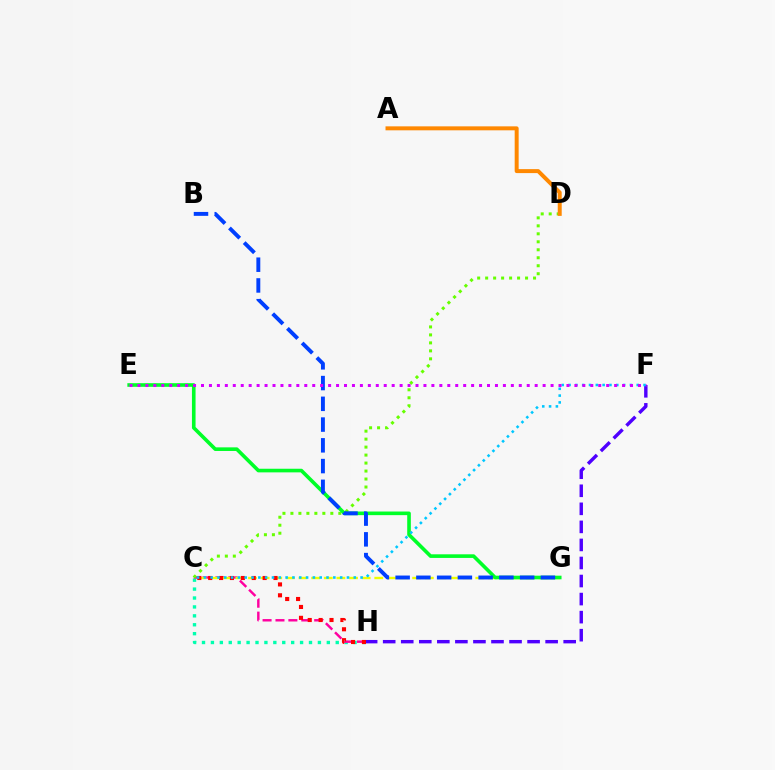{('C', 'H'): [{'color': '#00ffaf', 'line_style': 'dotted', 'thickness': 2.42}, {'color': '#ff00a0', 'line_style': 'dashed', 'thickness': 1.75}, {'color': '#ff0000', 'line_style': 'dotted', 'thickness': 2.96}], ('F', 'H'): [{'color': '#4f00ff', 'line_style': 'dashed', 'thickness': 2.45}], ('C', 'D'): [{'color': '#66ff00', 'line_style': 'dotted', 'thickness': 2.17}], ('C', 'G'): [{'color': '#eeff00', 'line_style': 'dashed', 'thickness': 1.72}], ('E', 'G'): [{'color': '#00ff27', 'line_style': 'solid', 'thickness': 2.61}], ('B', 'G'): [{'color': '#003fff', 'line_style': 'dashed', 'thickness': 2.82}], ('C', 'F'): [{'color': '#00c7ff', 'line_style': 'dotted', 'thickness': 1.85}], ('A', 'D'): [{'color': '#ff8800', 'line_style': 'solid', 'thickness': 2.86}], ('E', 'F'): [{'color': '#d600ff', 'line_style': 'dotted', 'thickness': 2.16}]}